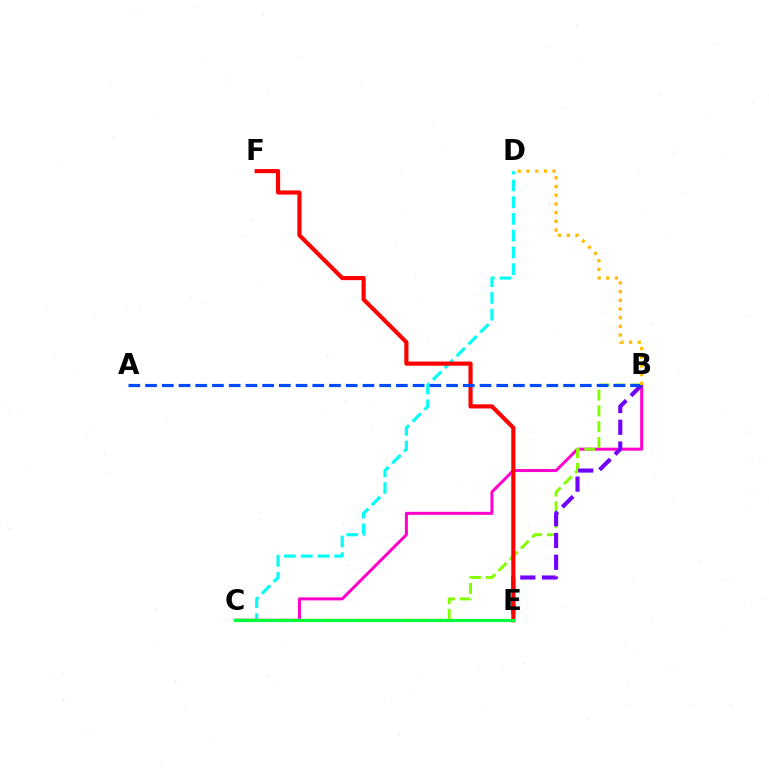{('C', 'D'): [{'color': '#00fff6', 'line_style': 'dashed', 'thickness': 2.27}], ('B', 'C'): [{'color': '#ff00cf', 'line_style': 'solid', 'thickness': 2.17}, {'color': '#84ff00', 'line_style': 'dashed', 'thickness': 2.14}], ('B', 'E'): [{'color': '#7200ff', 'line_style': 'dashed', 'thickness': 2.96}], ('E', 'F'): [{'color': '#ff0000', 'line_style': 'solid', 'thickness': 2.98}], ('C', 'E'): [{'color': '#00ff39', 'line_style': 'solid', 'thickness': 2.24}], ('A', 'B'): [{'color': '#004bff', 'line_style': 'dashed', 'thickness': 2.27}], ('B', 'D'): [{'color': '#ffbd00', 'line_style': 'dotted', 'thickness': 2.37}]}